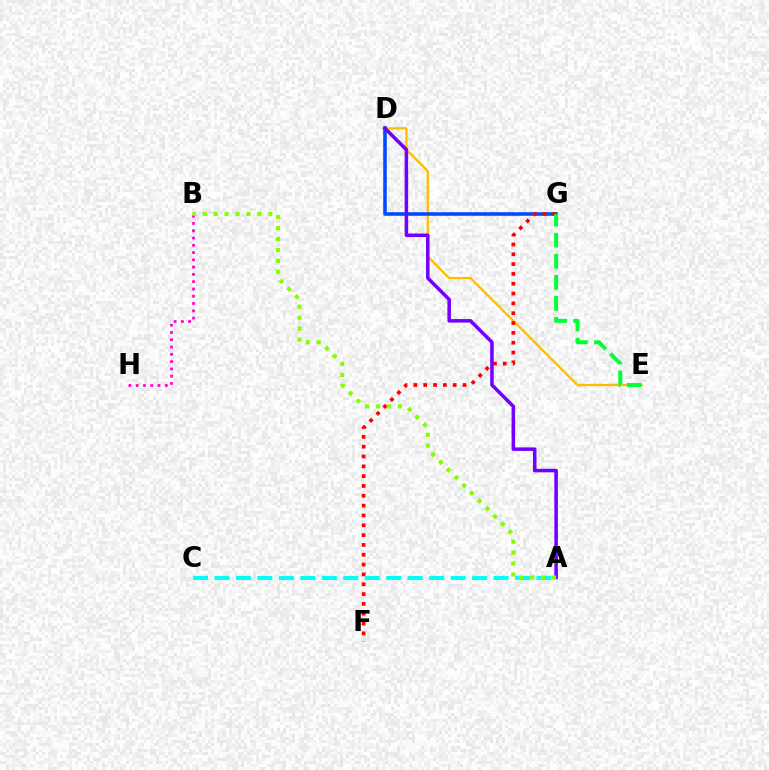{('D', 'E'): [{'color': '#ffbd00', 'line_style': 'solid', 'thickness': 1.64}], ('D', 'G'): [{'color': '#004bff', 'line_style': 'solid', 'thickness': 2.58}], ('B', 'H'): [{'color': '#ff00cf', 'line_style': 'dotted', 'thickness': 1.98}], ('F', 'G'): [{'color': '#ff0000', 'line_style': 'dotted', 'thickness': 2.67}], ('A', 'D'): [{'color': '#7200ff', 'line_style': 'solid', 'thickness': 2.54}], ('A', 'C'): [{'color': '#00fff6', 'line_style': 'dashed', 'thickness': 2.92}], ('A', 'B'): [{'color': '#84ff00', 'line_style': 'dotted', 'thickness': 2.97}], ('E', 'G'): [{'color': '#00ff39', 'line_style': 'dashed', 'thickness': 2.86}]}